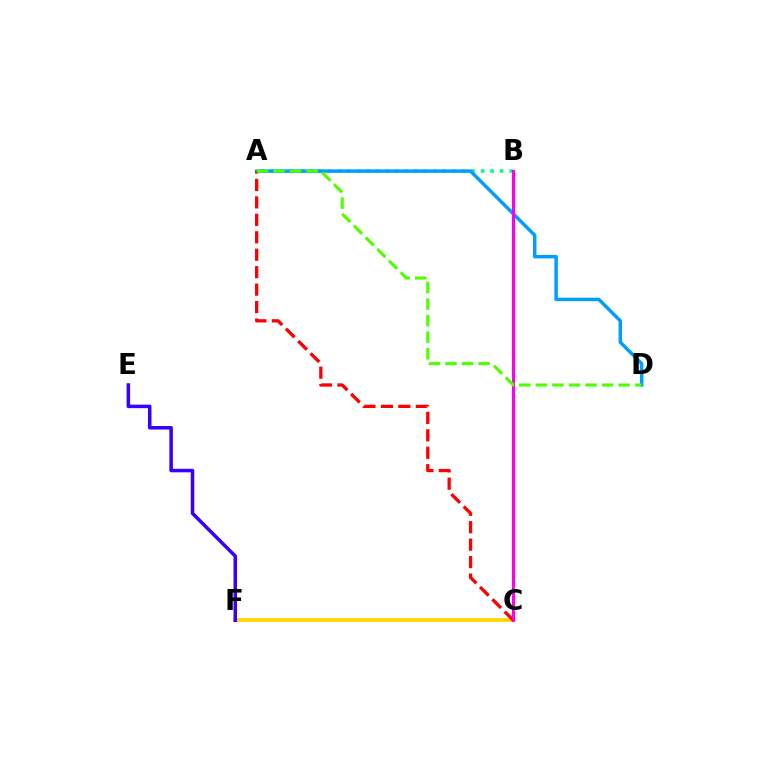{('A', 'B'): [{'color': '#00ff86', 'line_style': 'dotted', 'thickness': 2.59}], ('A', 'D'): [{'color': '#009eff', 'line_style': 'solid', 'thickness': 2.5}, {'color': '#4fff00', 'line_style': 'dashed', 'thickness': 2.25}], ('C', 'F'): [{'color': '#ffd500', 'line_style': 'solid', 'thickness': 2.66}], ('E', 'F'): [{'color': '#3700ff', 'line_style': 'solid', 'thickness': 2.53}], ('A', 'C'): [{'color': '#ff0000', 'line_style': 'dashed', 'thickness': 2.37}], ('B', 'C'): [{'color': '#ff00ed', 'line_style': 'solid', 'thickness': 2.22}]}